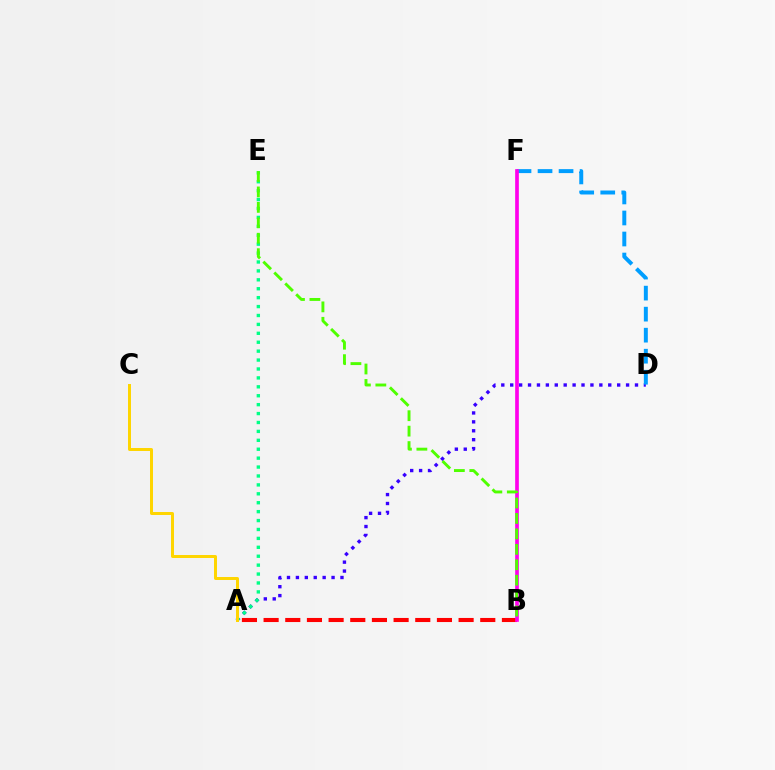{('A', 'D'): [{'color': '#3700ff', 'line_style': 'dotted', 'thickness': 2.42}], ('A', 'B'): [{'color': '#ff0000', 'line_style': 'dashed', 'thickness': 2.94}], ('D', 'F'): [{'color': '#009eff', 'line_style': 'dashed', 'thickness': 2.86}], ('A', 'E'): [{'color': '#00ff86', 'line_style': 'dotted', 'thickness': 2.42}], ('B', 'F'): [{'color': '#ff00ed', 'line_style': 'solid', 'thickness': 2.65}], ('A', 'C'): [{'color': '#ffd500', 'line_style': 'solid', 'thickness': 2.15}], ('B', 'E'): [{'color': '#4fff00', 'line_style': 'dashed', 'thickness': 2.1}]}